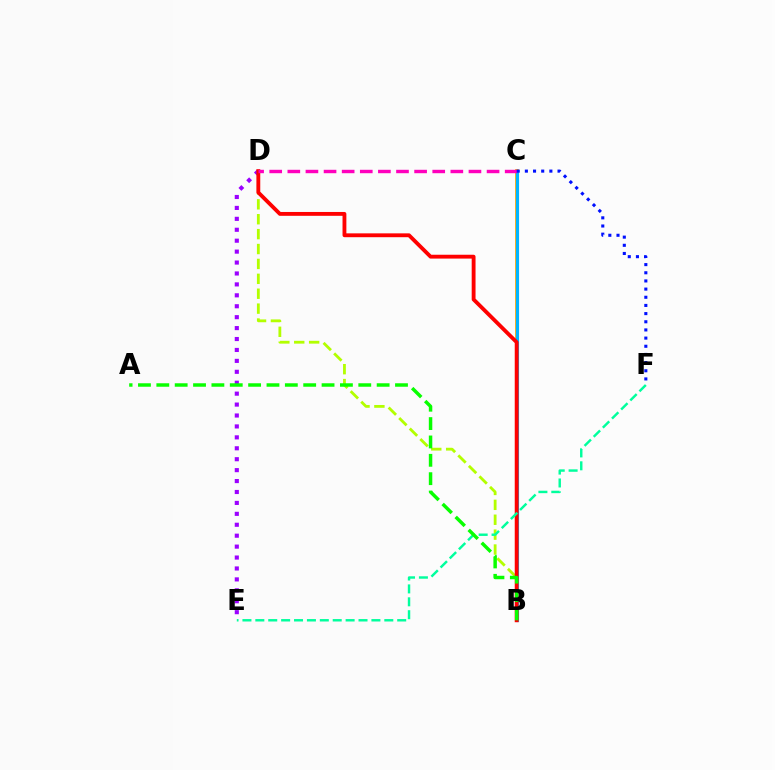{('B', 'C'): [{'color': '#ffa500', 'line_style': 'solid', 'thickness': 2.68}, {'color': '#00b5ff', 'line_style': 'solid', 'thickness': 2.26}], ('D', 'E'): [{'color': '#9b00ff', 'line_style': 'dotted', 'thickness': 2.97}], ('B', 'D'): [{'color': '#b3ff00', 'line_style': 'dashed', 'thickness': 2.02}, {'color': '#ff0000', 'line_style': 'solid', 'thickness': 2.77}], ('E', 'F'): [{'color': '#00ff9d', 'line_style': 'dashed', 'thickness': 1.75}], ('C', 'D'): [{'color': '#ff00bd', 'line_style': 'dashed', 'thickness': 2.46}], ('A', 'B'): [{'color': '#08ff00', 'line_style': 'dashed', 'thickness': 2.49}], ('C', 'F'): [{'color': '#0010ff', 'line_style': 'dotted', 'thickness': 2.22}]}